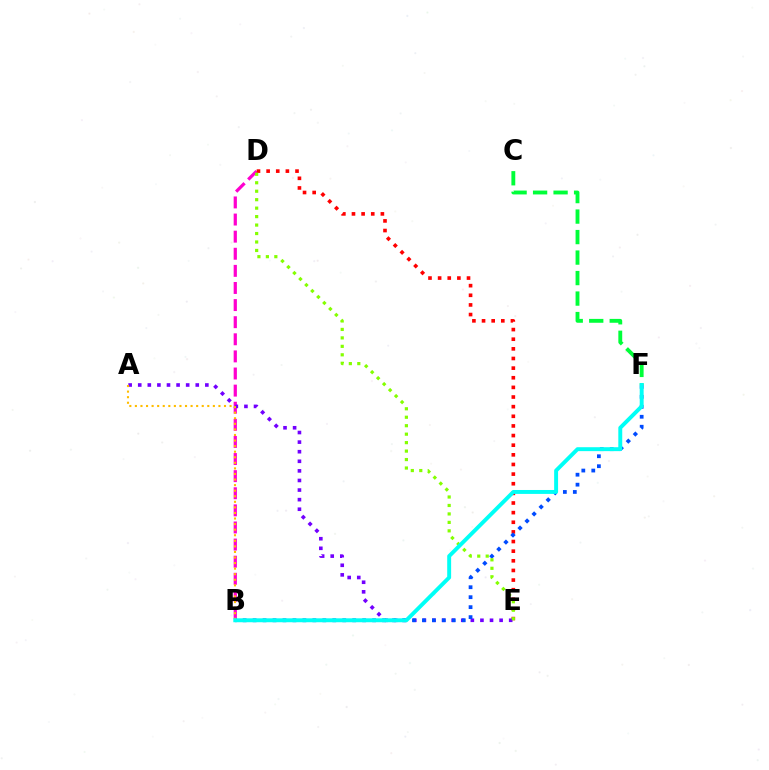{('C', 'F'): [{'color': '#00ff39', 'line_style': 'dashed', 'thickness': 2.78}], ('B', 'D'): [{'color': '#ff00cf', 'line_style': 'dashed', 'thickness': 2.32}], ('D', 'E'): [{'color': '#ff0000', 'line_style': 'dotted', 'thickness': 2.62}, {'color': '#84ff00', 'line_style': 'dotted', 'thickness': 2.3}], ('A', 'E'): [{'color': '#7200ff', 'line_style': 'dotted', 'thickness': 2.61}], ('B', 'F'): [{'color': '#004bff', 'line_style': 'dotted', 'thickness': 2.71}, {'color': '#00fff6', 'line_style': 'solid', 'thickness': 2.82}], ('A', 'B'): [{'color': '#ffbd00', 'line_style': 'dotted', 'thickness': 1.51}]}